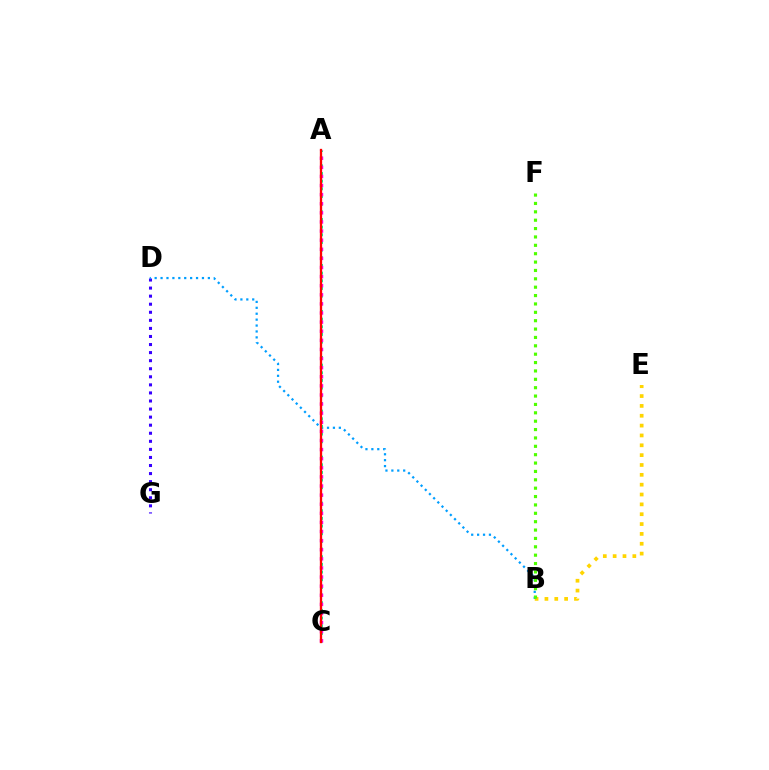{('D', 'G'): [{'color': '#3700ff', 'line_style': 'dotted', 'thickness': 2.19}], ('B', 'E'): [{'color': '#ffd500', 'line_style': 'dotted', 'thickness': 2.68}], ('B', 'D'): [{'color': '#009eff', 'line_style': 'dotted', 'thickness': 1.61}], ('A', 'C'): [{'color': '#00ff86', 'line_style': 'dotted', 'thickness': 2.08}, {'color': '#ff00ed', 'line_style': 'dotted', 'thickness': 2.47}, {'color': '#ff0000', 'line_style': 'solid', 'thickness': 1.66}], ('B', 'F'): [{'color': '#4fff00', 'line_style': 'dotted', 'thickness': 2.28}]}